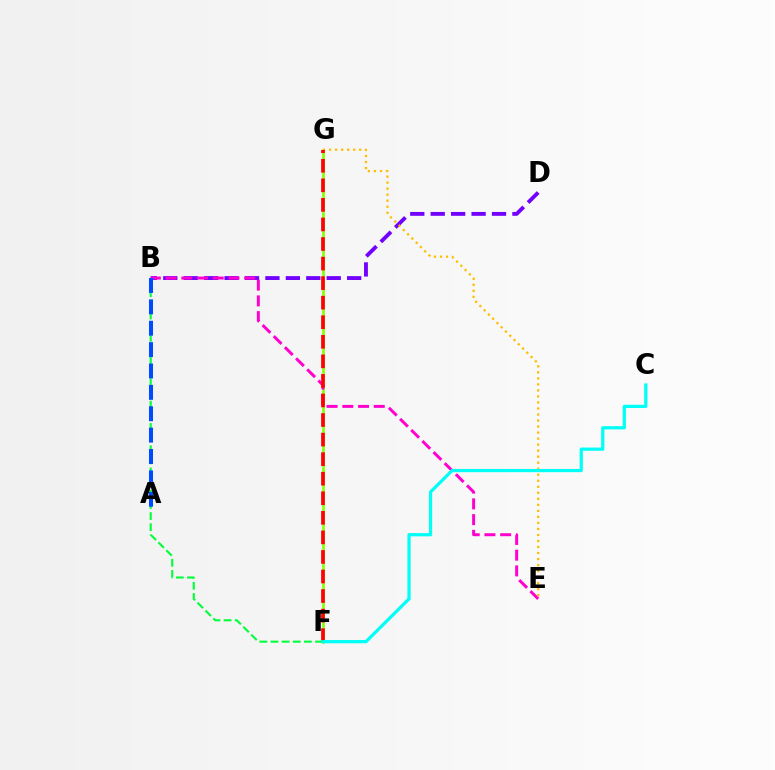{('F', 'G'): [{'color': '#84ff00', 'line_style': 'solid', 'thickness': 1.87}, {'color': '#ff0000', 'line_style': 'dashed', 'thickness': 2.66}], ('B', 'D'): [{'color': '#7200ff', 'line_style': 'dashed', 'thickness': 2.78}], ('B', 'E'): [{'color': '#ff00cf', 'line_style': 'dashed', 'thickness': 2.14}], ('E', 'G'): [{'color': '#ffbd00', 'line_style': 'dotted', 'thickness': 1.64}], ('B', 'F'): [{'color': '#00ff39', 'line_style': 'dashed', 'thickness': 1.51}], ('A', 'B'): [{'color': '#004bff', 'line_style': 'dashed', 'thickness': 2.9}], ('C', 'F'): [{'color': '#00fff6', 'line_style': 'solid', 'thickness': 2.33}]}